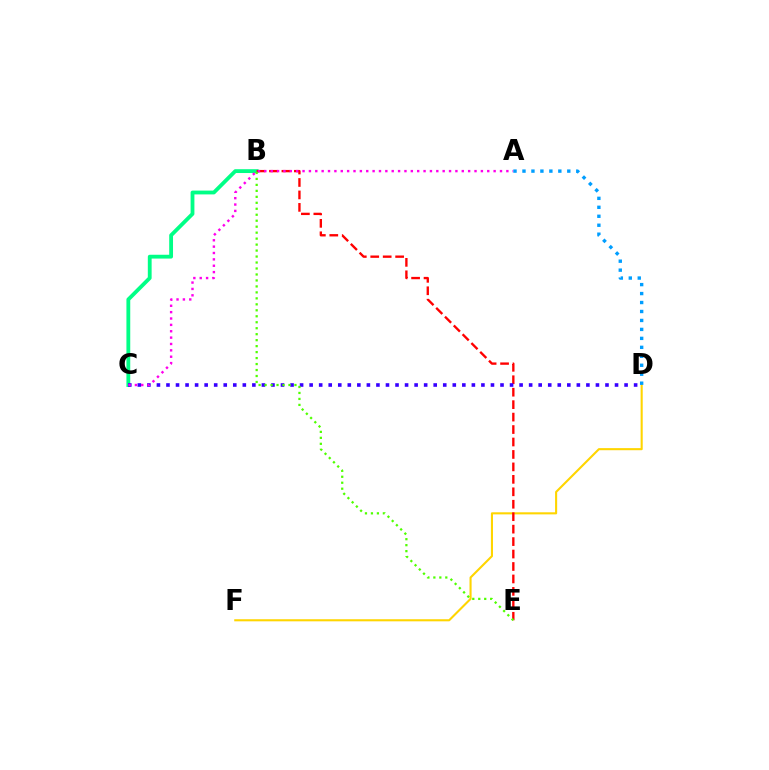{('D', 'F'): [{'color': '#ffd500', 'line_style': 'solid', 'thickness': 1.51}], ('B', 'C'): [{'color': '#00ff86', 'line_style': 'solid', 'thickness': 2.75}], ('B', 'E'): [{'color': '#ff0000', 'line_style': 'dashed', 'thickness': 1.69}, {'color': '#4fff00', 'line_style': 'dotted', 'thickness': 1.62}], ('C', 'D'): [{'color': '#3700ff', 'line_style': 'dotted', 'thickness': 2.59}], ('A', 'C'): [{'color': '#ff00ed', 'line_style': 'dotted', 'thickness': 1.73}], ('A', 'D'): [{'color': '#009eff', 'line_style': 'dotted', 'thickness': 2.43}]}